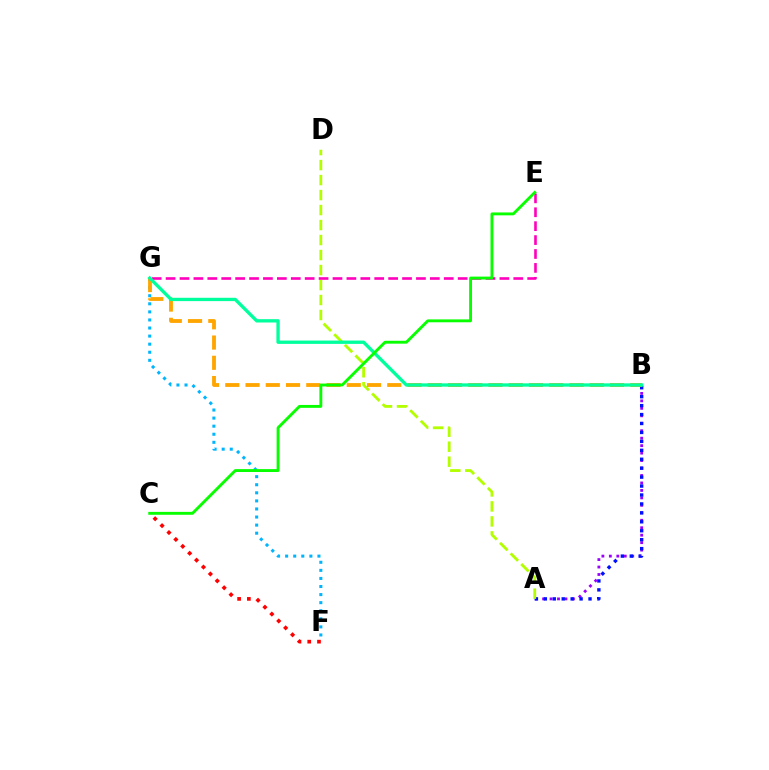{('F', 'G'): [{'color': '#00b5ff', 'line_style': 'dotted', 'thickness': 2.19}], ('A', 'B'): [{'color': '#9b00ff', 'line_style': 'dotted', 'thickness': 2.03}, {'color': '#0010ff', 'line_style': 'dotted', 'thickness': 2.43}], ('C', 'F'): [{'color': '#ff0000', 'line_style': 'dotted', 'thickness': 2.65}], ('A', 'D'): [{'color': '#b3ff00', 'line_style': 'dashed', 'thickness': 2.04}], ('E', 'G'): [{'color': '#ff00bd', 'line_style': 'dashed', 'thickness': 1.89}], ('B', 'G'): [{'color': '#ffa500', 'line_style': 'dashed', 'thickness': 2.75}, {'color': '#00ff9d', 'line_style': 'solid', 'thickness': 2.4}], ('C', 'E'): [{'color': '#08ff00', 'line_style': 'solid', 'thickness': 2.08}]}